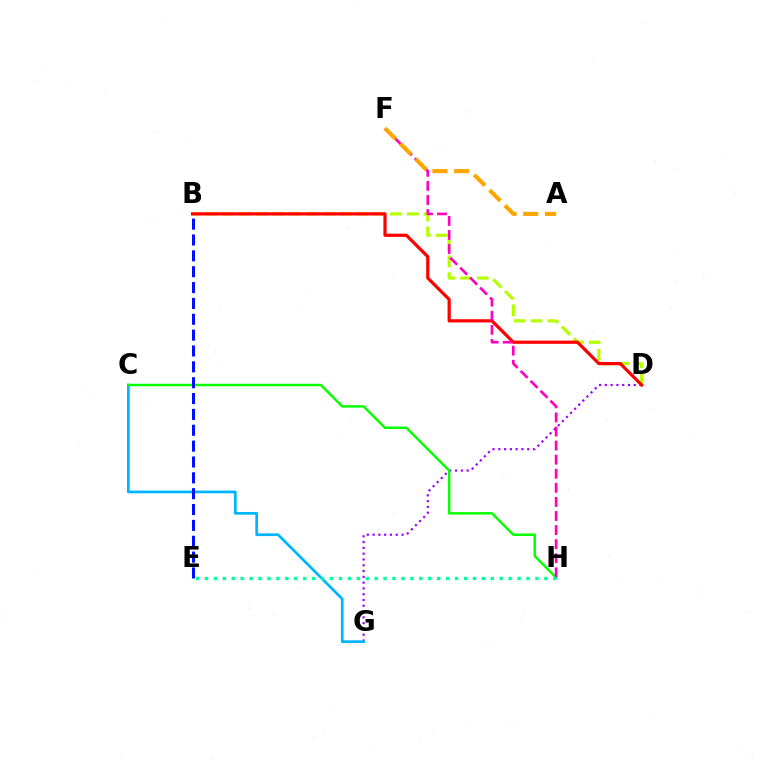{('D', 'G'): [{'color': '#9b00ff', 'line_style': 'dotted', 'thickness': 1.57}], ('C', 'G'): [{'color': '#00b5ff', 'line_style': 'solid', 'thickness': 1.96}], ('B', 'D'): [{'color': '#b3ff00', 'line_style': 'dashed', 'thickness': 2.28}, {'color': '#ff0000', 'line_style': 'solid', 'thickness': 2.31}], ('C', 'H'): [{'color': '#08ff00', 'line_style': 'solid', 'thickness': 1.78}], ('F', 'H'): [{'color': '#ff00bd', 'line_style': 'dashed', 'thickness': 1.91}], ('E', 'H'): [{'color': '#00ff9d', 'line_style': 'dotted', 'thickness': 2.43}], ('B', 'E'): [{'color': '#0010ff', 'line_style': 'dashed', 'thickness': 2.15}], ('A', 'F'): [{'color': '#ffa500', 'line_style': 'dashed', 'thickness': 2.95}]}